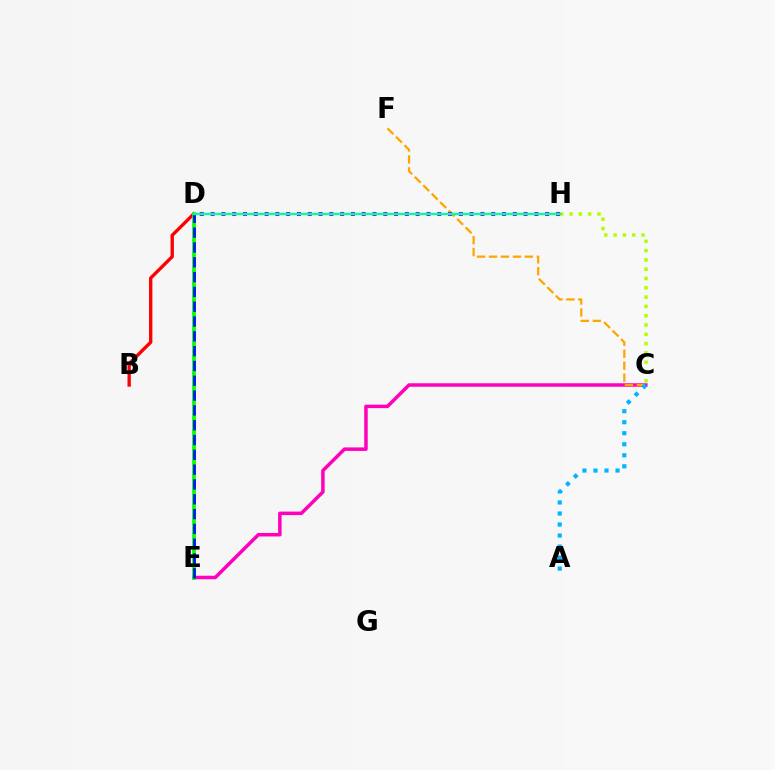{('C', 'E'): [{'color': '#ff00bd', 'line_style': 'solid', 'thickness': 2.52}], ('C', 'F'): [{'color': '#ffa500', 'line_style': 'dashed', 'thickness': 1.62}], ('B', 'D'): [{'color': '#ff0000', 'line_style': 'solid', 'thickness': 2.41}], ('D', 'E'): [{'color': '#08ff00', 'line_style': 'solid', 'thickness': 2.7}, {'color': '#0010ff', 'line_style': 'dashed', 'thickness': 2.01}], ('D', 'H'): [{'color': '#9b00ff', 'line_style': 'dotted', 'thickness': 2.93}, {'color': '#00ff9d', 'line_style': 'solid', 'thickness': 1.7}], ('C', 'H'): [{'color': '#b3ff00', 'line_style': 'dotted', 'thickness': 2.53}], ('A', 'C'): [{'color': '#00b5ff', 'line_style': 'dotted', 'thickness': 2.99}]}